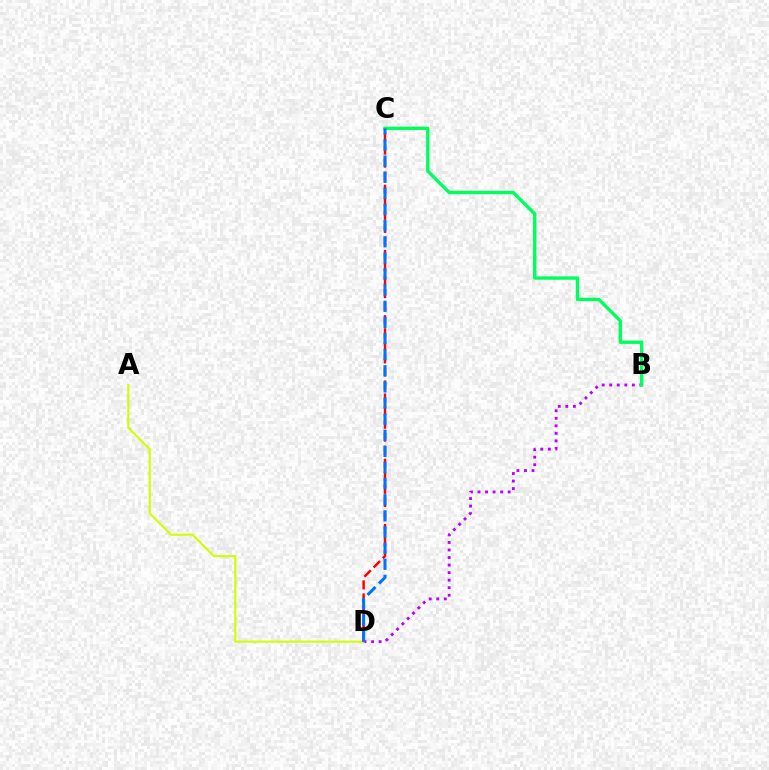{('B', 'D'): [{'color': '#b900ff', 'line_style': 'dotted', 'thickness': 2.05}], ('A', 'D'): [{'color': '#d1ff00', 'line_style': 'solid', 'thickness': 1.53}], ('C', 'D'): [{'color': '#ff0000', 'line_style': 'dashed', 'thickness': 1.77}, {'color': '#0074ff', 'line_style': 'dashed', 'thickness': 2.19}], ('B', 'C'): [{'color': '#00ff5c', 'line_style': 'solid', 'thickness': 2.42}]}